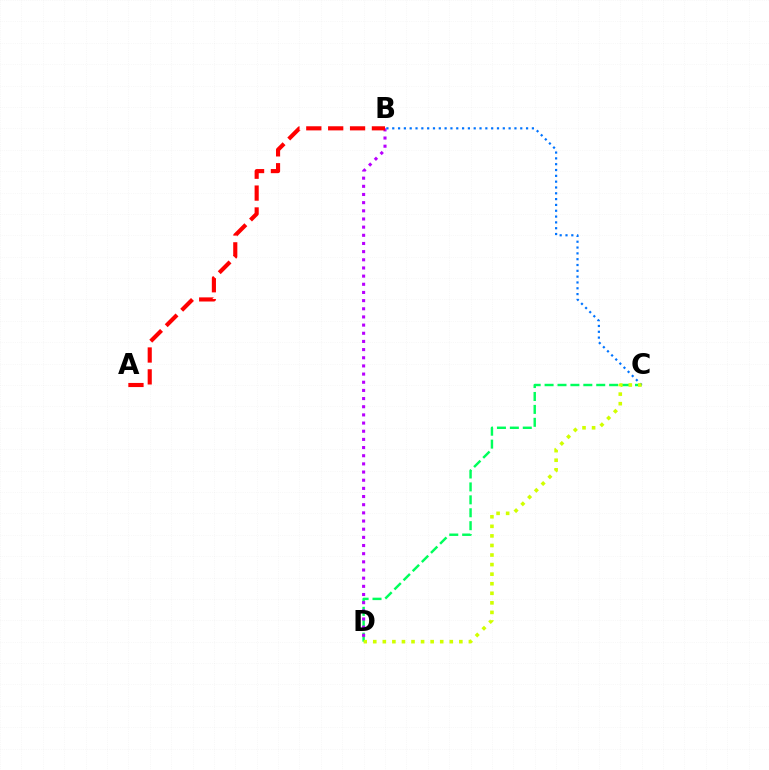{('C', 'D'): [{'color': '#00ff5c', 'line_style': 'dashed', 'thickness': 1.75}, {'color': '#d1ff00', 'line_style': 'dotted', 'thickness': 2.6}], ('B', 'D'): [{'color': '#b900ff', 'line_style': 'dotted', 'thickness': 2.22}], ('B', 'C'): [{'color': '#0074ff', 'line_style': 'dotted', 'thickness': 1.58}], ('A', 'B'): [{'color': '#ff0000', 'line_style': 'dashed', 'thickness': 2.97}]}